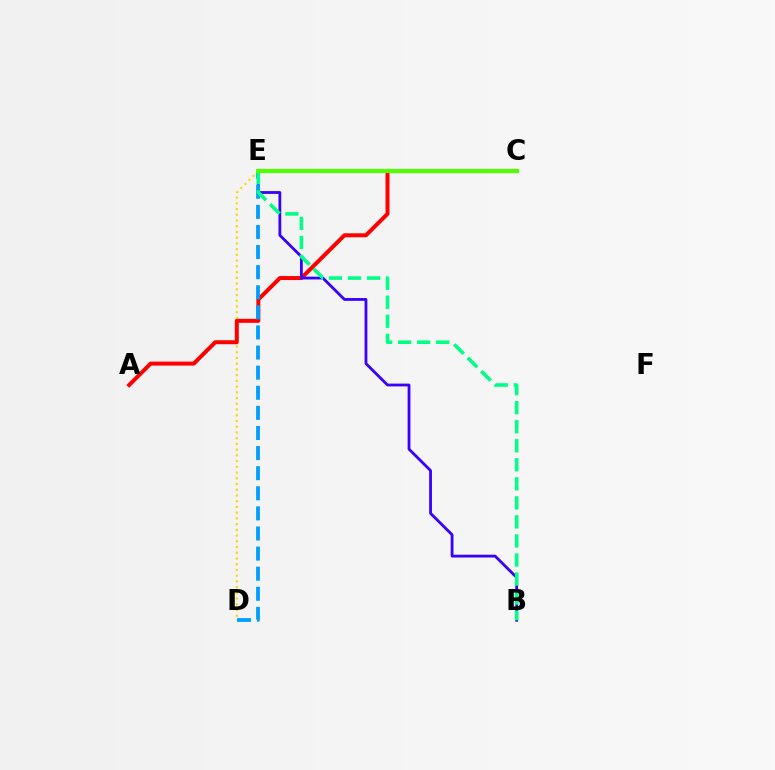{('D', 'E'): [{'color': '#ffd500', 'line_style': 'dotted', 'thickness': 1.56}, {'color': '#009eff', 'line_style': 'dashed', 'thickness': 2.73}], ('A', 'C'): [{'color': '#ff0000', 'line_style': 'solid', 'thickness': 2.87}], ('C', 'E'): [{'color': '#ff00ed', 'line_style': 'solid', 'thickness': 1.65}, {'color': '#4fff00', 'line_style': 'solid', 'thickness': 2.97}], ('B', 'E'): [{'color': '#3700ff', 'line_style': 'solid', 'thickness': 2.01}, {'color': '#00ff86', 'line_style': 'dashed', 'thickness': 2.59}]}